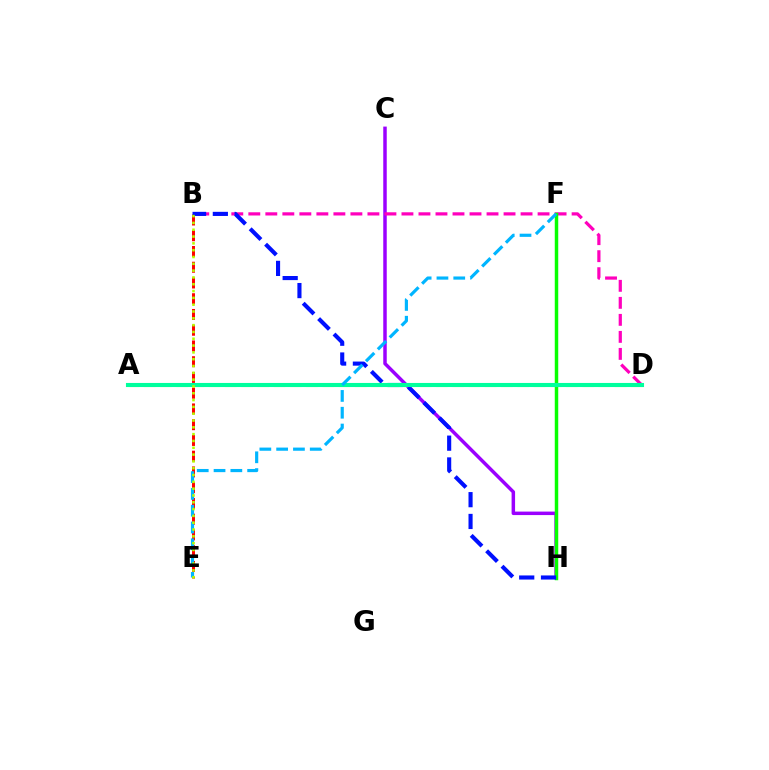{('C', 'H'): [{'color': '#9b00ff', 'line_style': 'solid', 'thickness': 2.51}], ('A', 'D'): [{'color': '#ffa500', 'line_style': 'dashed', 'thickness': 2.21}, {'color': '#00ff9d', 'line_style': 'solid', 'thickness': 2.95}], ('B', 'E'): [{'color': '#ff0000', 'line_style': 'dashed', 'thickness': 2.14}, {'color': '#b3ff00', 'line_style': 'dotted', 'thickness': 1.85}], ('B', 'D'): [{'color': '#ff00bd', 'line_style': 'dashed', 'thickness': 2.31}], ('F', 'H'): [{'color': '#08ff00', 'line_style': 'solid', 'thickness': 2.5}], ('B', 'H'): [{'color': '#0010ff', 'line_style': 'dashed', 'thickness': 2.96}], ('E', 'F'): [{'color': '#00b5ff', 'line_style': 'dashed', 'thickness': 2.28}]}